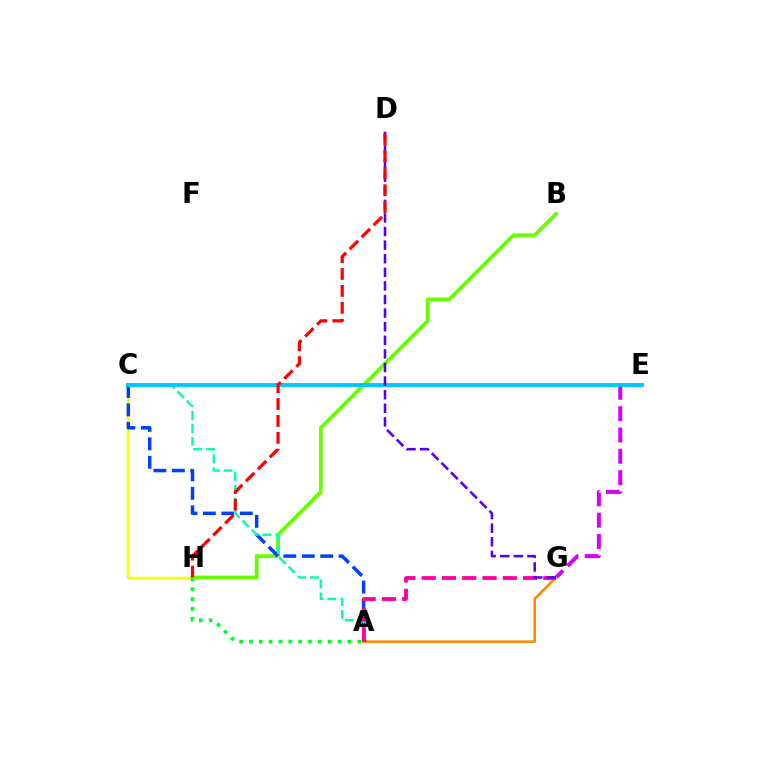{('C', 'H'): [{'color': '#eeff00', 'line_style': 'solid', 'thickness': 1.8}], ('E', 'G'): [{'color': '#d600ff', 'line_style': 'dashed', 'thickness': 2.9}], ('A', 'H'): [{'color': '#00ff27', 'line_style': 'dotted', 'thickness': 2.67}], ('B', 'H'): [{'color': '#66ff00', 'line_style': 'solid', 'thickness': 2.72}], ('A', 'C'): [{'color': '#003fff', 'line_style': 'dashed', 'thickness': 2.51}, {'color': '#00ffaf', 'line_style': 'dashed', 'thickness': 1.76}], ('A', 'G'): [{'color': '#ff8800', 'line_style': 'solid', 'thickness': 1.86}, {'color': '#ff00a0', 'line_style': 'dashed', 'thickness': 2.75}], ('C', 'E'): [{'color': '#00c7ff', 'line_style': 'solid', 'thickness': 2.81}], ('D', 'G'): [{'color': '#4f00ff', 'line_style': 'dashed', 'thickness': 1.85}], ('D', 'H'): [{'color': '#ff0000', 'line_style': 'dashed', 'thickness': 2.3}]}